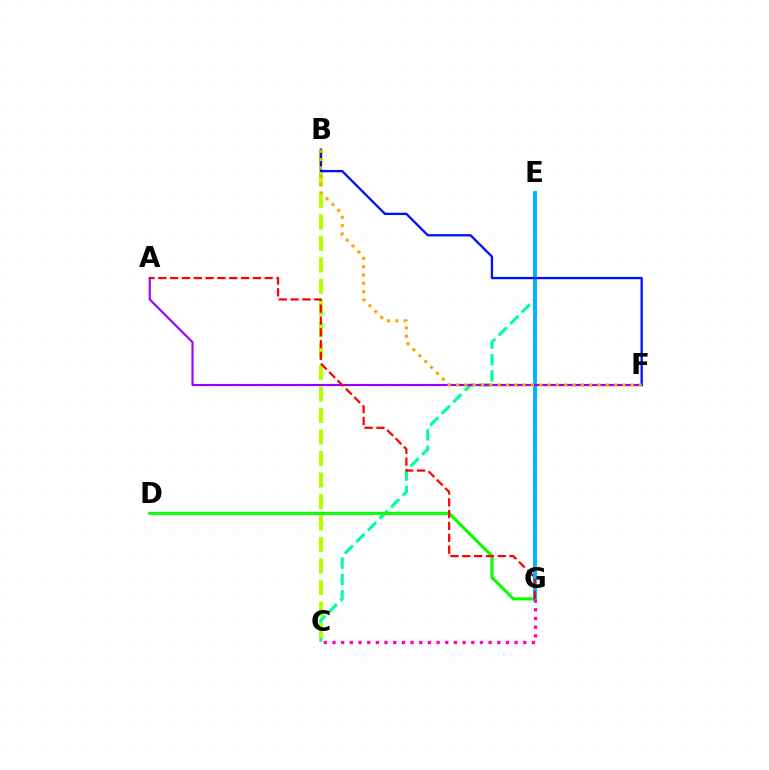{('C', 'E'): [{'color': '#00ff9d', 'line_style': 'dashed', 'thickness': 2.22}], ('D', 'G'): [{'color': '#08ff00', 'line_style': 'solid', 'thickness': 2.23}], ('B', 'C'): [{'color': '#b3ff00', 'line_style': 'dashed', 'thickness': 2.92}], ('E', 'G'): [{'color': '#00b5ff', 'line_style': 'solid', 'thickness': 2.83}], ('A', 'F'): [{'color': '#9b00ff', 'line_style': 'solid', 'thickness': 1.53}], ('A', 'G'): [{'color': '#ff0000', 'line_style': 'dashed', 'thickness': 1.61}], ('B', 'F'): [{'color': '#0010ff', 'line_style': 'solid', 'thickness': 1.67}, {'color': '#ffa500', 'line_style': 'dotted', 'thickness': 2.26}], ('C', 'G'): [{'color': '#ff00bd', 'line_style': 'dotted', 'thickness': 2.36}]}